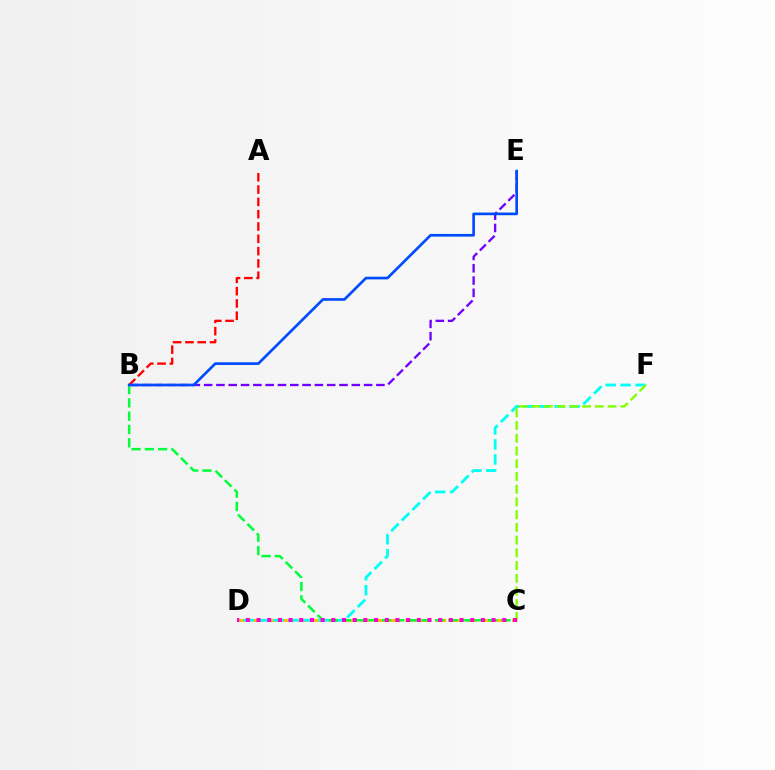{('C', 'D'): [{'color': '#ffbd00', 'line_style': 'dashed', 'thickness': 2.07}, {'color': '#ff00cf', 'line_style': 'dotted', 'thickness': 2.9}], ('B', 'E'): [{'color': '#7200ff', 'line_style': 'dashed', 'thickness': 1.67}, {'color': '#004bff', 'line_style': 'solid', 'thickness': 1.92}], ('D', 'F'): [{'color': '#00fff6', 'line_style': 'dashed', 'thickness': 2.03}], ('B', 'C'): [{'color': '#00ff39', 'line_style': 'dashed', 'thickness': 1.8}], ('C', 'F'): [{'color': '#84ff00', 'line_style': 'dashed', 'thickness': 1.73}], ('A', 'B'): [{'color': '#ff0000', 'line_style': 'dashed', 'thickness': 1.67}]}